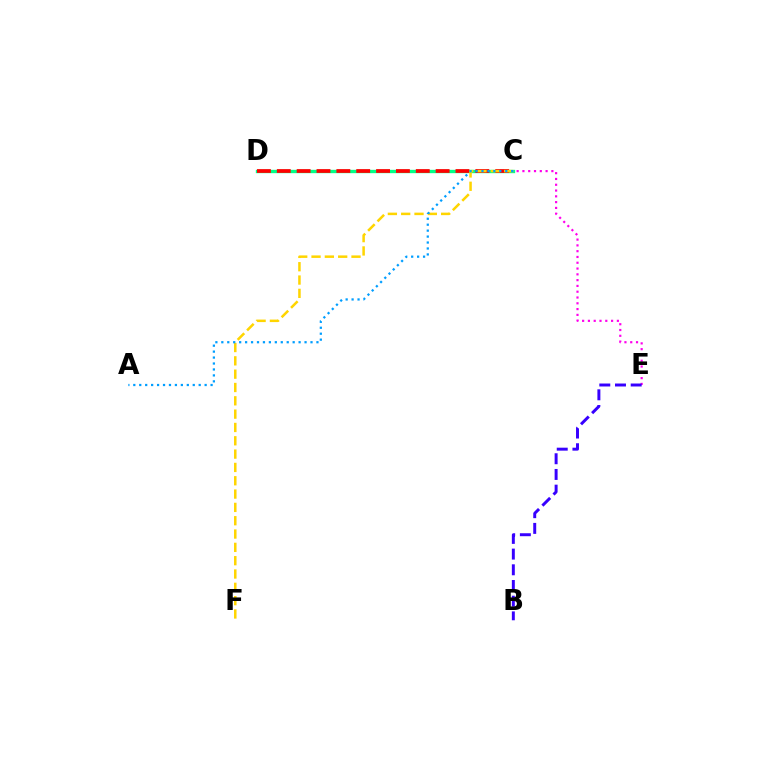{('C', 'D'): [{'color': '#4fff00', 'line_style': 'dashed', 'thickness': 2.08}, {'color': '#00ff86', 'line_style': 'solid', 'thickness': 2.41}, {'color': '#ff0000', 'line_style': 'dashed', 'thickness': 2.7}], ('C', 'F'): [{'color': '#ffd500', 'line_style': 'dashed', 'thickness': 1.81}], ('A', 'C'): [{'color': '#009eff', 'line_style': 'dotted', 'thickness': 1.62}], ('C', 'E'): [{'color': '#ff00ed', 'line_style': 'dotted', 'thickness': 1.57}], ('B', 'E'): [{'color': '#3700ff', 'line_style': 'dashed', 'thickness': 2.13}]}